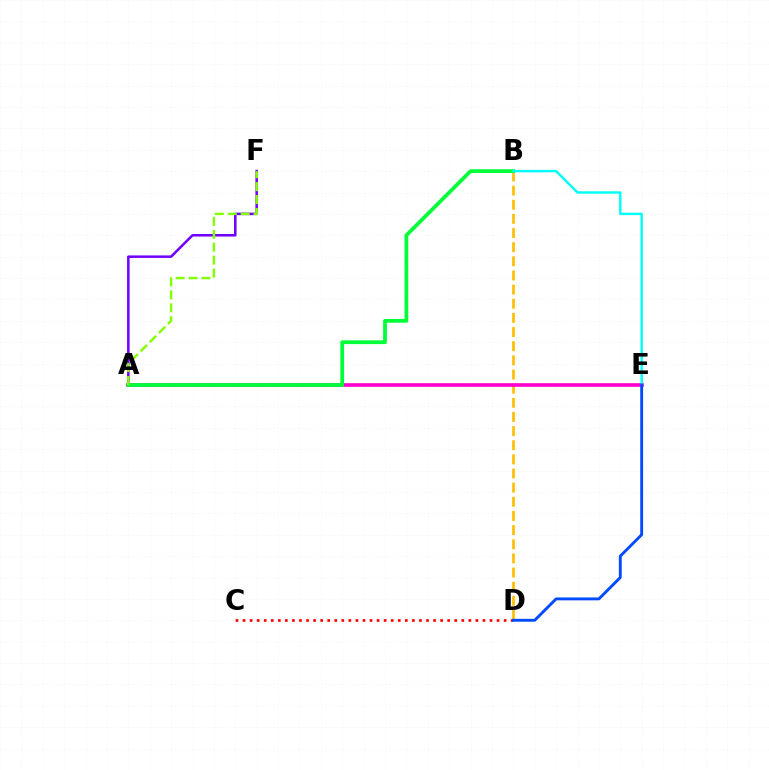{('A', 'F'): [{'color': '#7200ff', 'line_style': 'solid', 'thickness': 1.83}, {'color': '#84ff00', 'line_style': 'dashed', 'thickness': 1.75}], ('B', 'D'): [{'color': '#ffbd00', 'line_style': 'dashed', 'thickness': 1.92}], ('C', 'D'): [{'color': '#ff0000', 'line_style': 'dotted', 'thickness': 1.92}], ('A', 'E'): [{'color': '#ff00cf', 'line_style': 'solid', 'thickness': 2.61}], ('A', 'B'): [{'color': '#00ff39', 'line_style': 'solid', 'thickness': 2.71}], ('B', 'E'): [{'color': '#00fff6', 'line_style': 'solid', 'thickness': 1.74}], ('D', 'E'): [{'color': '#004bff', 'line_style': 'solid', 'thickness': 2.07}]}